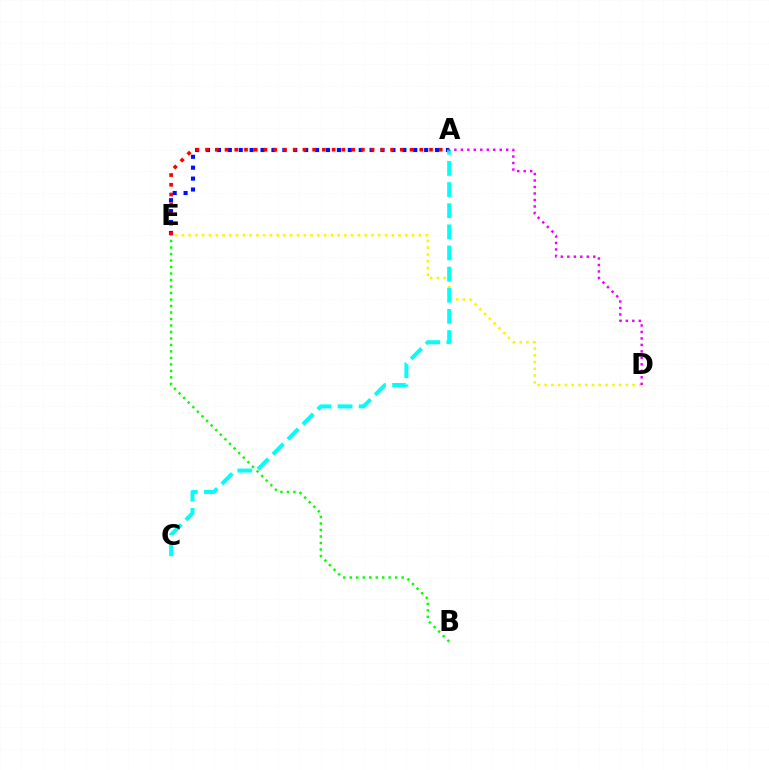{('D', 'E'): [{'color': '#fcf500', 'line_style': 'dotted', 'thickness': 1.84}], ('A', 'E'): [{'color': '#0010ff', 'line_style': 'dotted', 'thickness': 2.96}, {'color': '#ff0000', 'line_style': 'dotted', 'thickness': 2.65}], ('A', 'C'): [{'color': '#00fff6', 'line_style': 'dashed', 'thickness': 2.87}], ('B', 'E'): [{'color': '#08ff00', 'line_style': 'dotted', 'thickness': 1.76}], ('A', 'D'): [{'color': '#ee00ff', 'line_style': 'dotted', 'thickness': 1.76}]}